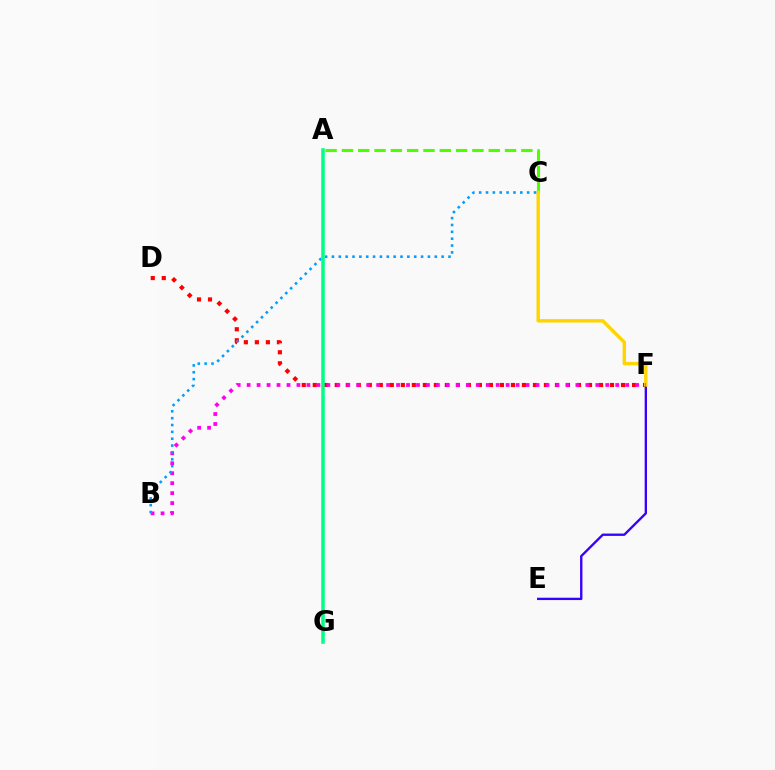{('D', 'F'): [{'color': '#ff0000', 'line_style': 'dotted', 'thickness': 2.99}], ('A', 'C'): [{'color': '#4fff00', 'line_style': 'dashed', 'thickness': 2.22}], ('E', 'F'): [{'color': '#3700ff', 'line_style': 'solid', 'thickness': 1.69}], ('C', 'F'): [{'color': '#ffd500', 'line_style': 'solid', 'thickness': 2.46}], ('B', 'F'): [{'color': '#ff00ed', 'line_style': 'dotted', 'thickness': 2.71}], ('B', 'C'): [{'color': '#009eff', 'line_style': 'dotted', 'thickness': 1.86}], ('A', 'G'): [{'color': '#00ff86', 'line_style': 'solid', 'thickness': 2.54}]}